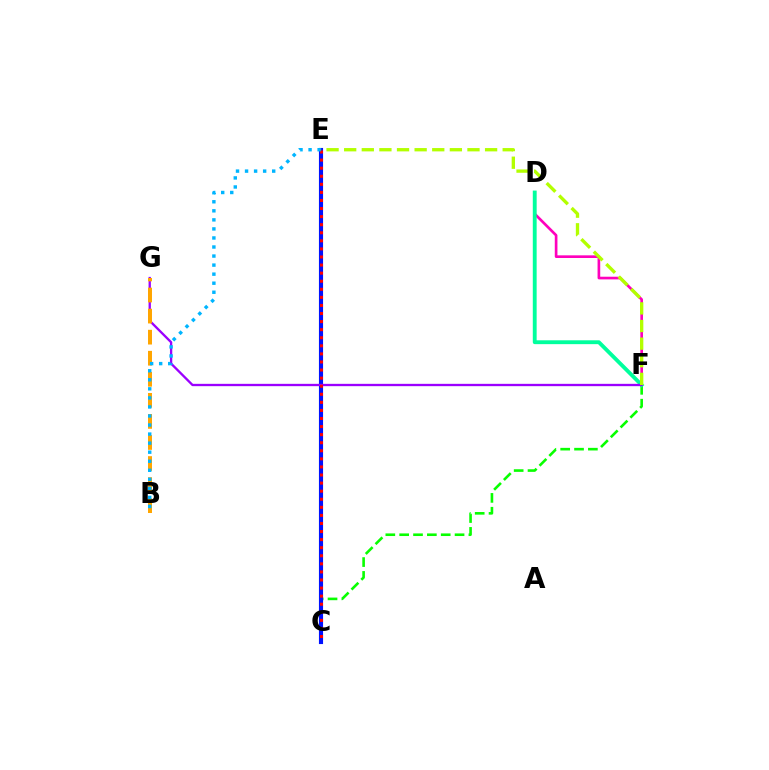{('D', 'F'): [{'color': '#ff00bd', 'line_style': 'solid', 'thickness': 1.92}, {'color': '#00ff9d', 'line_style': 'solid', 'thickness': 2.78}], ('C', 'F'): [{'color': '#08ff00', 'line_style': 'dashed', 'thickness': 1.88}], ('C', 'E'): [{'color': '#0010ff', 'line_style': 'solid', 'thickness': 2.97}, {'color': '#ff0000', 'line_style': 'dotted', 'thickness': 2.19}], ('F', 'G'): [{'color': '#9b00ff', 'line_style': 'solid', 'thickness': 1.67}], ('E', 'F'): [{'color': '#b3ff00', 'line_style': 'dashed', 'thickness': 2.39}], ('B', 'G'): [{'color': '#ffa500', 'line_style': 'dashed', 'thickness': 2.86}], ('B', 'E'): [{'color': '#00b5ff', 'line_style': 'dotted', 'thickness': 2.46}]}